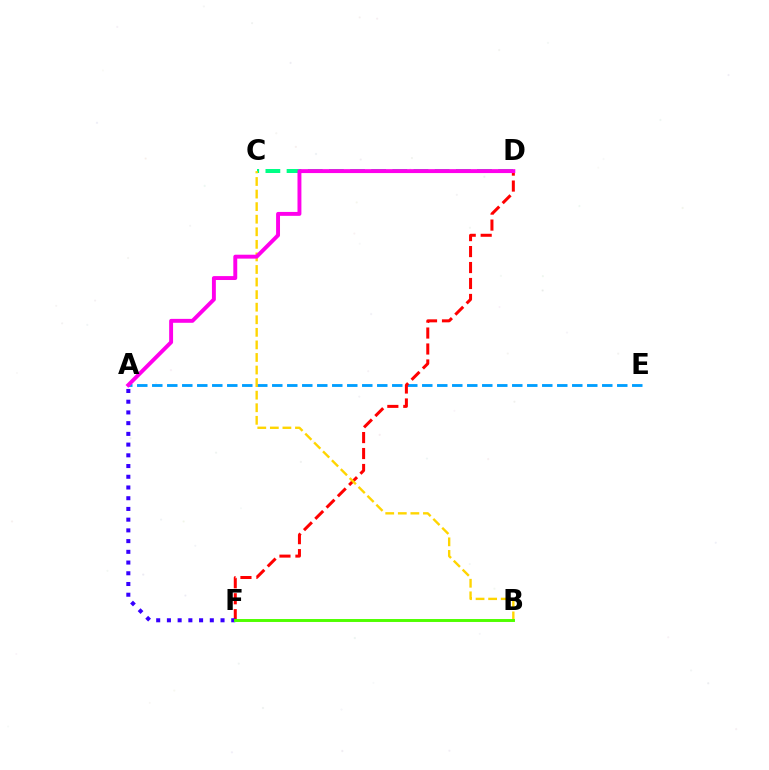{('A', 'E'): [{'color': '#009eff', 'line_style': 'dashed', 'thickness': 2.04}], ('C', 'D'): [{'color': '#00ff86', 'line_style': 'dashed', 'thickness': 2.87}], ('D', 'F'): [{'color': '#ff0000', 'line_style': 'dashed', 'thickness': 2.17}], ('B', 'C'): [{'color': '#ffd500', 'line_style': 'dashed', 'thickness': 1.71}], ('A', 'D'): [{'color': '#ff00ed', 'line_style': 'solid', 'thickness': 2.82}], ('A', 'F'): [{'color': '#3700ff', 'line_style': 'dotted', 'thickness': 2.91}], ('B', 'F'): [{'color': '#4fff00', 'line_style': 'solid', 'thickness': 2.11}]}